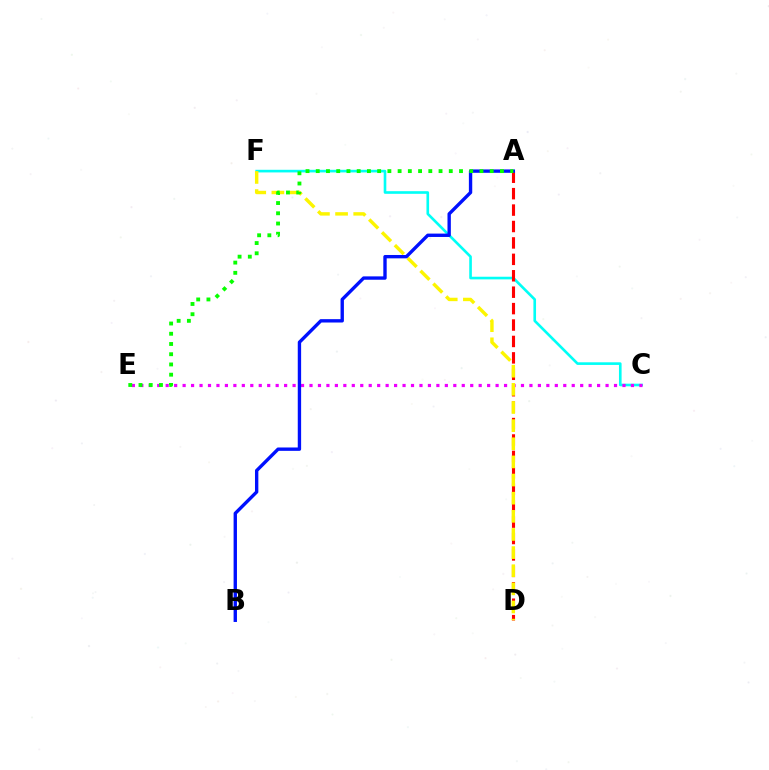{('C', 'F'): [{'color': '#00fff6', 'line_style': 'solid', 'thickness': 1.9}], ('C', 'E'): [{'color': '#ee00ff', 'line_style': 'dotted', 'thickness': 2.3}], ('A', 'D'): [{'color': '#ff0000', 'line_style': 'dashed', 'thickness': 2.23}], ('D', 'F'): [{'color': '#fcf500', 'line_style': 'dashed', 'thickness': 2.46}], ('A', 'B'): [{'color': '#0010ff', 'line_style': 'solid', 'thickness': 2.42}], ('A', 'E'): [{'color': '#08ff00', 'line_style': 'dotted', 'thickness': 2.78}]}